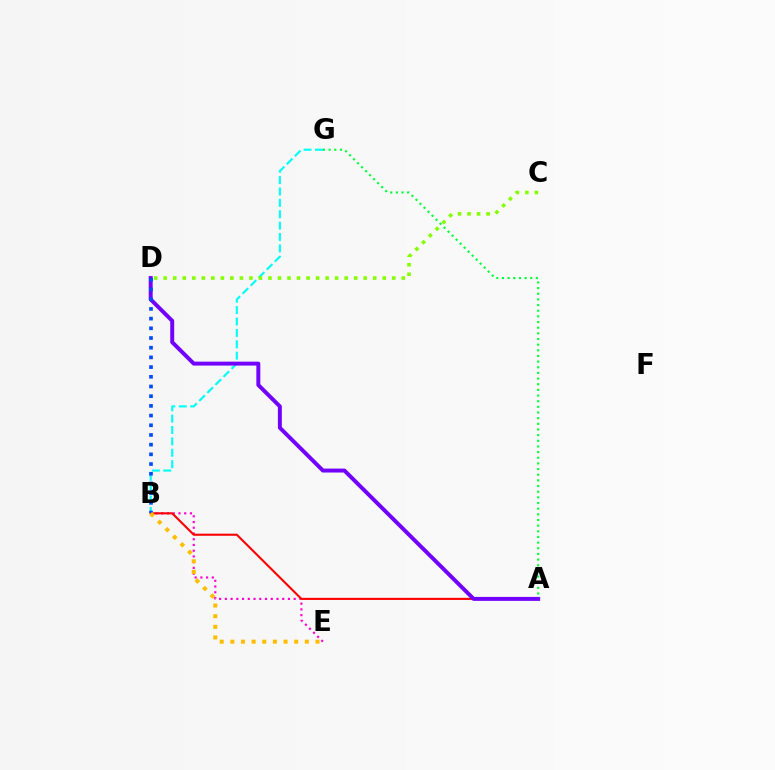{('B', 'G'): [{'color': '#00fff6', 'line_style': 'dashed', 'thickness': 1.55}], ('A', 'G'): [{'color': '#00ff39', 'line_style': 'dotted', 'thickness': 1.54}], ('C', 'D'): [{'color': '#84ff00', 'line_style': 'dotted', 'thickness': 2.59}], ('B', 'E'): [{'color': '#ff00cf', 'line_style': 'dotted', 'thickness': 1.56}, {'color': '#ffbd00', 'line_style': 'dotted', 'thickness': 2.89}], ('A', 'B'): [{'color': '#ff0000', 'line_style': 'solid', 'thickness': 1.51}], ('A', 'D'): [{'color': '#7200ff', 'line_style': 'solid', 'thickness': 2.84}], ('B', 'D'): [{'color': '#004bff', 'line_style': 'dotted', 'thickness': 2.63}]}